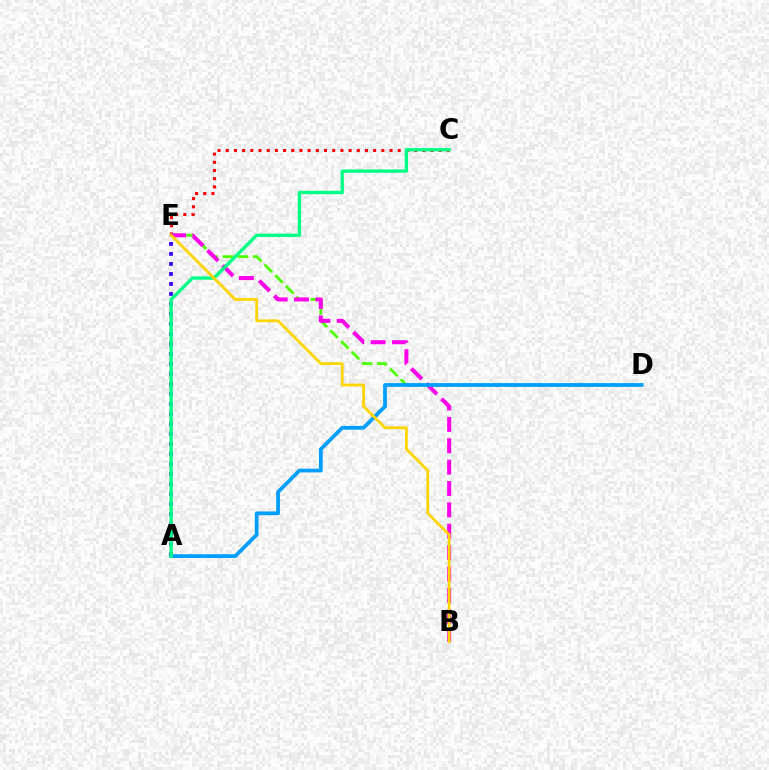{('C', 'E'): [{'color': '#ff0000', 'line_style': 'dotted', 'thickness': 2.22}], ('D', 'E'): [{'color': '#4fff00', 'line_style': 'dashed', 'thickness': 2.05}], ('B', 'E'): [{'color': '#ff00ed', 'line_style': 'dashed', 'thickness': 2.9}, {'color': '#ffd500', 'line_style': 'solid', 'thickness': 2.01}], ('A', 'E'): [{'color': '#3700ff', 'line_style': 'dotted', 'thickness': 2.72}], ('A', 'D'): [{'color': '#009eff', 'line_style': 'solid', 'thickness': 2.7}], ('A', 'C'): [{'color': '#00ff86', 'line_style': 'solid', 'thickness': 2.41}]}